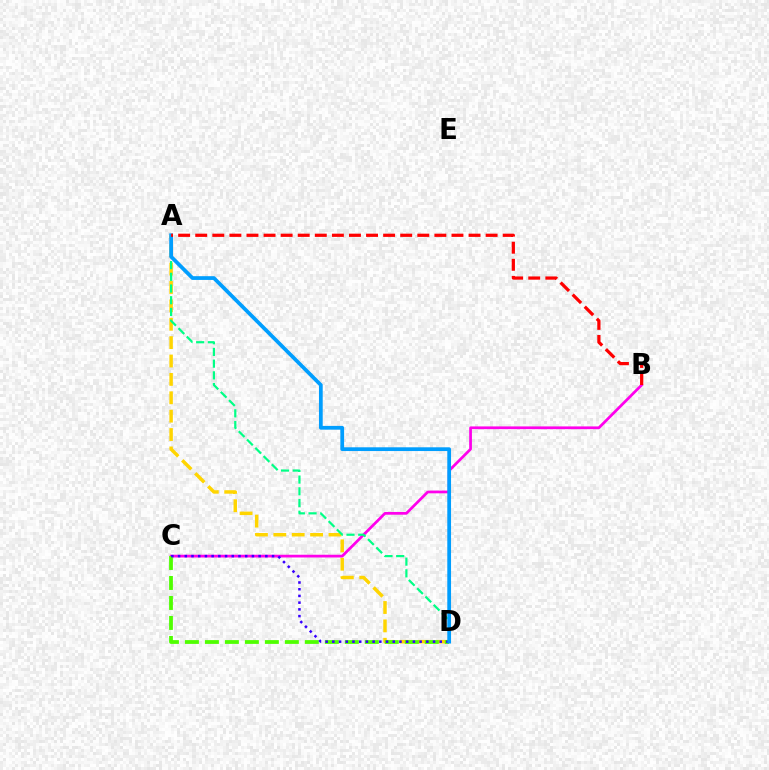{('A', 'D'): [{'color': '#ffd500', 'line_style': 'dashed', 'thickness': 2.5}, {'color': '#00ff86', 'line_style': 'dashed', 'thickness': 1.59}, {'color': '#009eff', 'line_style': 'solid', 'thickness': 2.7}], ('B', 'C'): [{'color': '#ff00ed', 'line_style': 'solid', 'thickness': 1.97}], ('C', 'D'): [{'color': '#4fff00', 'line_style': 'dashed', 'thickness': 2.72}, {'color': '#3700ff', 'line_style': 'dotted', 'thickness': 1.82}], ('A', 'B'): [{'color': '#ff0000', 'line_style': 'dashed', 'thickness': 2.32}]}